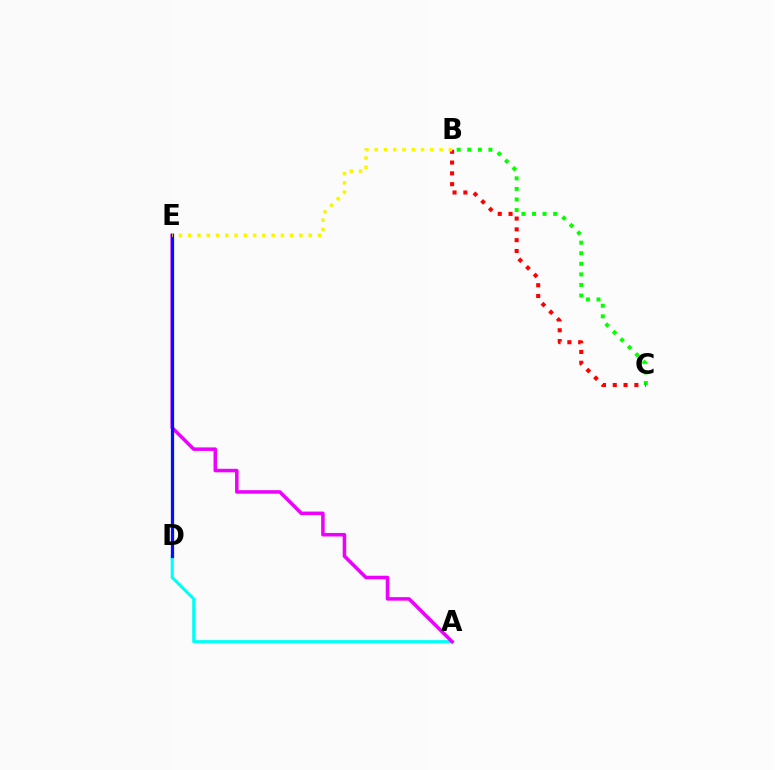{('B', 'C'): [{'color': '#08ff00', 'line_style': 'dotted', 'thickness': 2.87}, {'color': '#ff0000', 'line_style': 'dotted', 'thickness': 2.93}], ('A', 'D'): [{'color': '#00fff6', 'line_style': 'solid', 'thickness': 2.23}], ('A', 'E'): [{'color': '#ee00ff', 'line_style': 'solid', 'thickness': 2.54}], ('D', 'E'): [{'color': '#0010ff', 'line_style': 'solid', 'thickness': 2.33}], ('B', 'E'): [{'color': '#fcf500', 'line_style': 'dotted', 'thickness': 2.52}]}